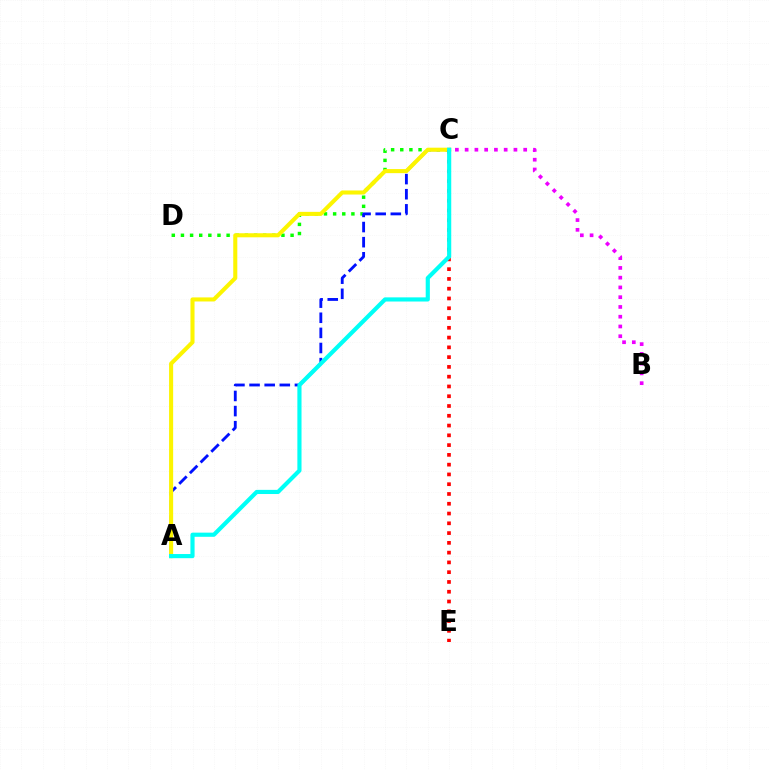{('C', 'D'): [{'color': '#08ff00', 'line_style': 'dotted', 'thickness': 2.48}], ('B', 'C'): [{'color': '#ee00ff', 'line_style': 'dotted', 'thickness': 2.65}], ('A', 'C'): [{'color': '#0010ff', 'line_style': 'dashed', 'thickness': 2.05}, {'color': '#fcf500', 'line_style': 'solid', 'thickness': 2.93}, {'color': '#00fff6', 'line_style': 'solid', 'thickness': 2.99}], ('C', 'E'): [{'color': '#ff0000', 'line_style': 'dotted', 'thickness': 2.66}]}